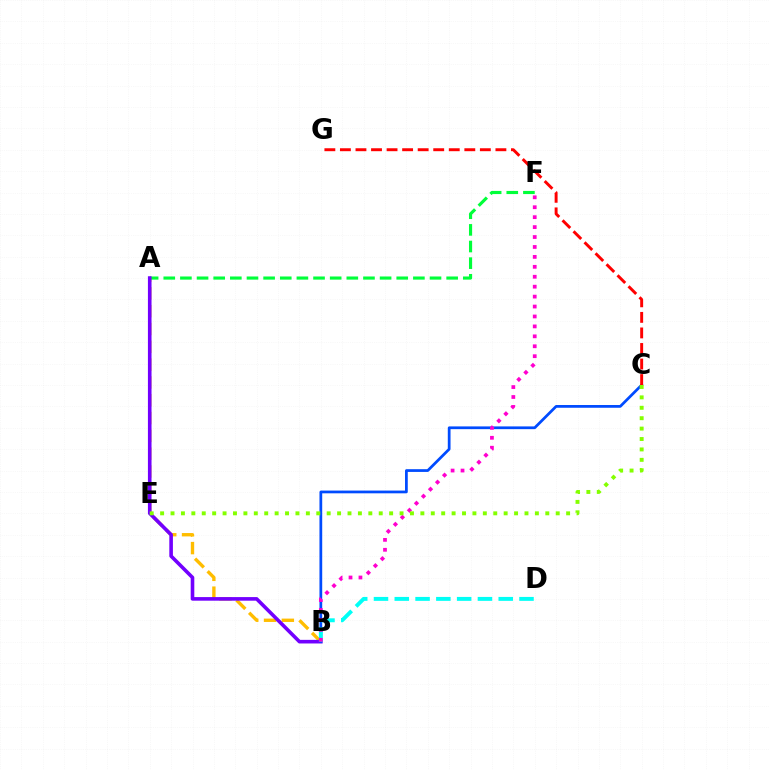{('A', 'B'): [{'color': '#ffbd00', 'line_style': 'dashed', 'thickness': 2.42}, {'color': '#7200ff', 'line_style': 'solid', 'thickness': 2.6}], ('A', 'F'): [{'color': '#00ff39', 'line_style': 'dashed', 'thickness': 2.26}], ('B', 'C'): [{'color': '#004bff', 'line_style': 'solid', 'thickness': 1.98}], ('C', 'G'): [{'color': '#ff0000', 'line_style': 'dashed', 'thickness': 2.11}], ('B', 'D'): [{'color': '#00fff6', 'line_style': 'dashed', 'thickness': 2.82}], ('B', 'F'): [{'color': '#ff00cf', 'line_style': 'dotted', 'thickness': 2.7}], ('C', 'E'): [{'color': '#84ff00', 'line_style': 'dotted', 'thickness': 2.83}]}